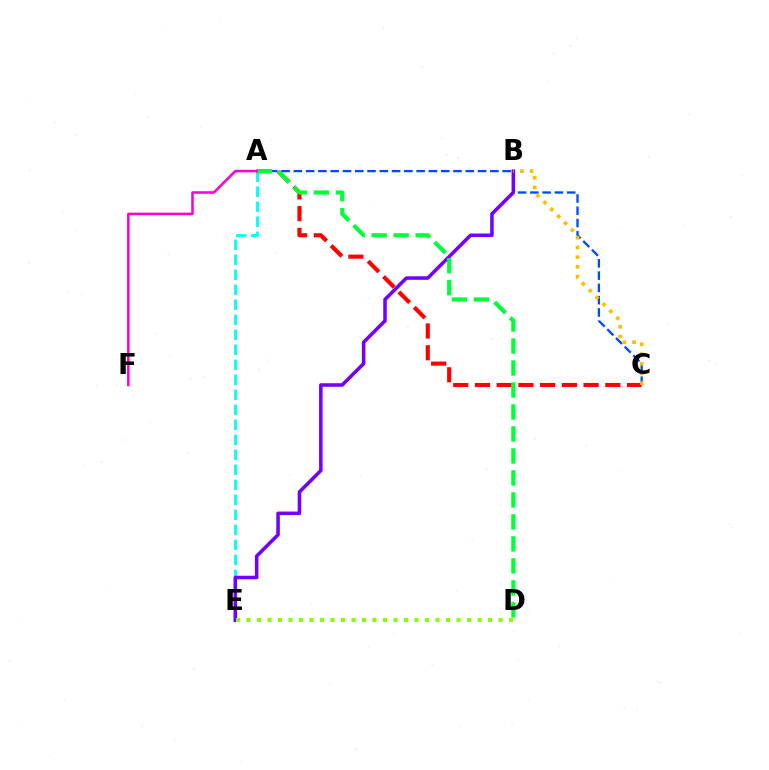{('A', 'C'): [{'color': '#004bff', 'line_style': 'dashed', 'thickness': 1.67}, {'color': '#ff0000', 'line_style': 'dashed', 'thickness': 2.95}], ('A', 'E'): [{'color': '#00fff6', 'line_style': 'dashed', 'thickness': 2.04}], ('B', 'E'): [{'color': '#7200ff', 'line_style': 'solid', 'thickness': 2.55}], ('A', 'D'): [{'color': '#00ff39', 'line_style': 'dashed', 'thickness': 2.99}], ('B', 'C'): [{'color': '#ffbd00', 'line_style': 'dotted', 'thickness': 2.64}], ('D', 'E'): [{'color': '#84ff00', 'line_style': 'dotted', 'thickness': 2.85}], ('A', 'F'): [{'color': '#ff00cf', 'line_style': 'solid', 'thickness': 1.84}]}